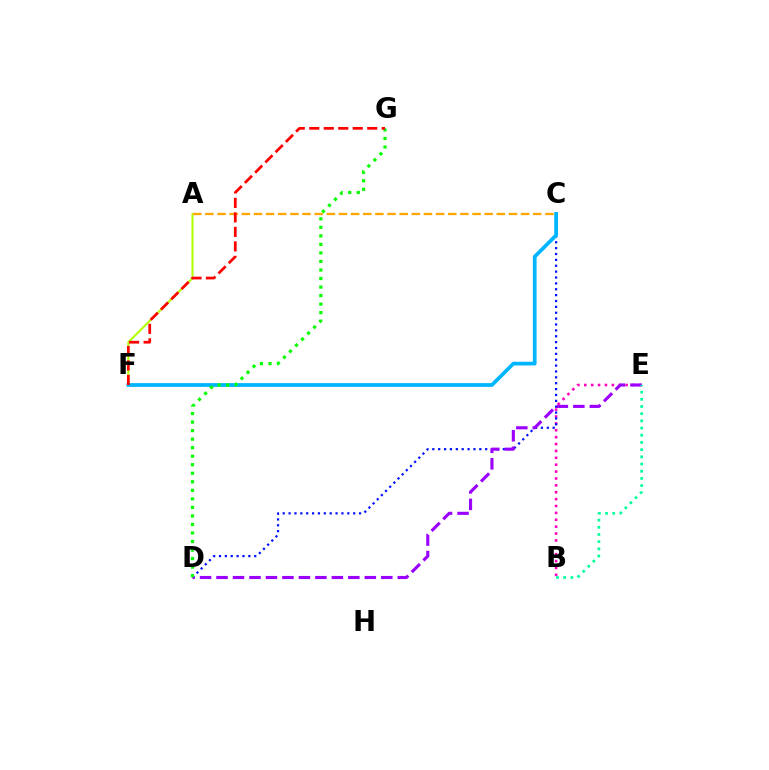{('B', 'E'): [{'color': '#ff00bd', 'line_style': 'dotted', 'thickness': 1.87}, {'color': '#00ff9d', 'line_style': 'dotted', 'thickness': 1.95}], ('A', 'F'): [{'color': '#b3ff00', 'line_style': 'solid', 'thickness': 1.5}], ('A', 'C'): [{'color': '#ffa500', 'line_style': 'dashed', 'thickness': 1.65}], ('C', 'D'): [{'color': '#0010ff', 'line_style': 'dotted', 'thickness': 1.6}], ('D', 'E'): [{'color': '#9b00ff', 'line_style': 'dashed', 'thickness': 2.24}], ('C', 'F'): [{'color': '#00b5ff', 'line_style': 'solid', 'thickness': 2.69}], ('D', 'G'): [{'color': '#08ff00', 'line_style': 'dotted', 'thickness': 2.32}], ('F', 'G'): [{'color': '#ff0000', 'line_style': 'dashed', 'thickness': 1.97}]}